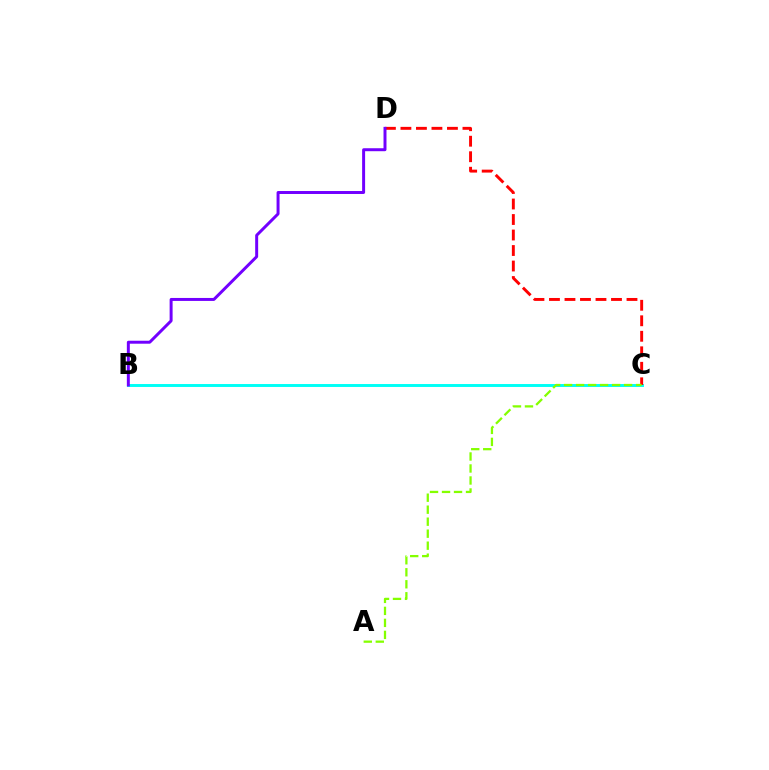{('B', 'C'): [{'color': '#00fff6', 'line_style': 'solid', 'thickness': 2.12}], ('C', 'D'): [{'color': '#ff0000', 'line_style': 'dashed', 'thickness': 2.11}], ('A', 'C'): [{'color': '#84ff00', 'line_style': 'dashed', 'thickness': 1.63}], ('B', 'D'): [{'color': '#7200ff', 'line_style': 'solid', 'thickness': 2.14}]}